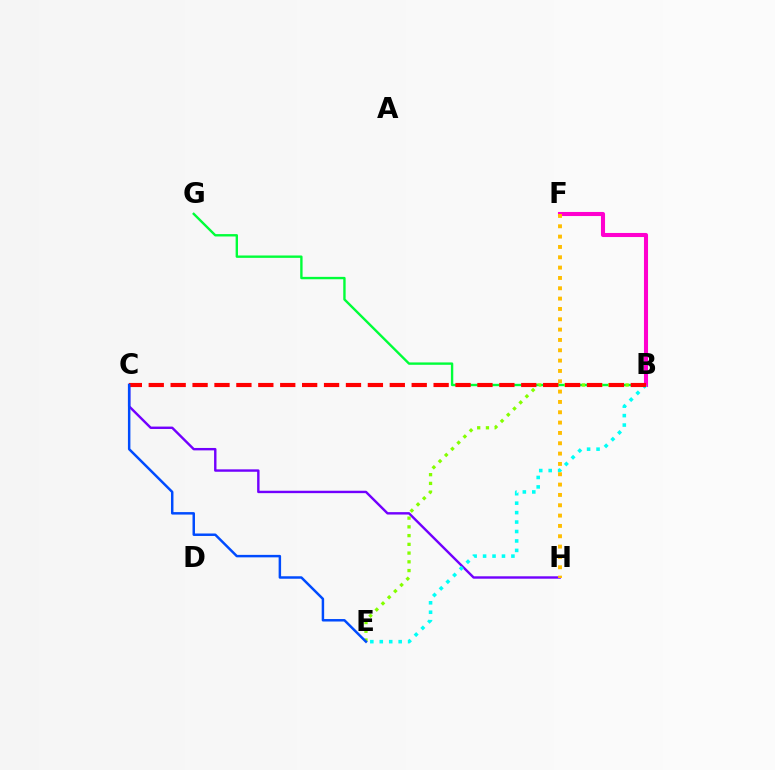{('B', 'G'): [{'color': '#00ff39', 'line_style': 'solid', 'thickness': 1.71}], ('C', 'H'): [{'color': '#7200ff', 'line_style': 'solid', 'thickness': 1.73}], ('B', 'E'): [{'color': '#84ff00', 'line_style': 'dotted', 'thickness': 2.37}, {'color': '#00fff6', 'line_style': 'dotted', 'thickness': 2.57}], ('B', 'F'): [{'color': '#ff00cf', 'line_style': 'solid', 'thickness': 2.94}], ('F', 'H'): [{'color': '#ffbd00', 'line_style': 'dotted', 'thickness': 2.81}], ('B', 'C'): [{'color': '#ff0000', 'line_style': 'dashed', 'thickness': 2.98}], ('C', 'E'): [{'color': '#004bff', 'line_style': 'solid', 'thickness': 1.78}]}